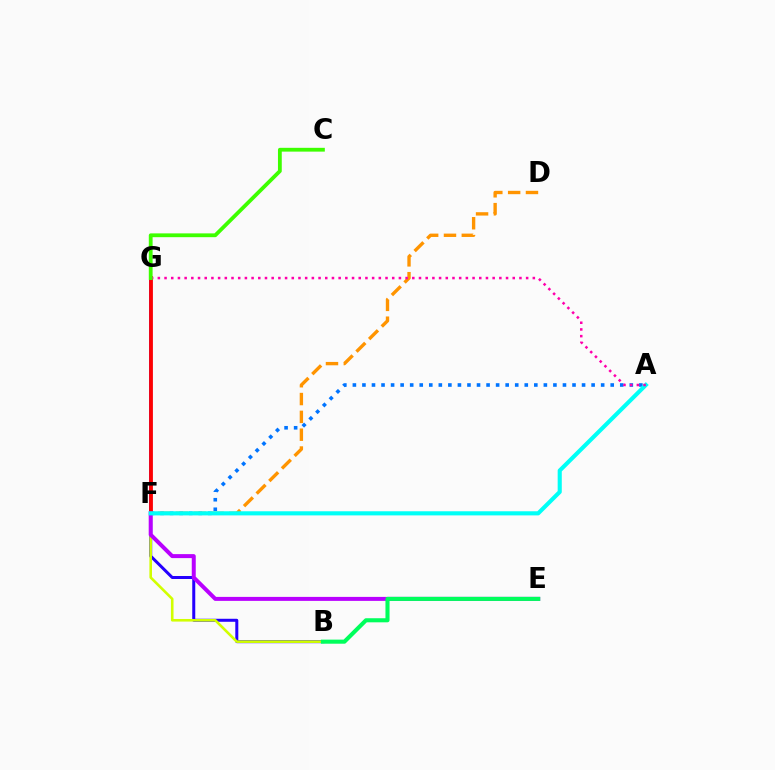{('A', 'F'): [{'color': '#0074ff', 'line_style': 'dotted', 'thickness': 2.59}, {'color': '#00fff6', 'line_style': 'solid', 'thickness': 2.96}], ('B', 'G'): [{'color': '#2500ff', 'line_style': 'solid', 'thickness': 2.16}], ('B', 'F'): [{'color': '#d1ff00', 'line_style': 'solid', 'thickness': 1.87}], ('D', 'F'): [{'color': '#ff9400', 'line_style': 'dashed', 'thickness': 2.42}], ('F', 'G'): [{'color': '#ff0000', 'line_style': 'solid', 'thickness': 2.72}], ('E', 'F'): [{'color': '#b900ff', 'line_style': 'solid', 'thickness': 2.87}], ('A', 'G'): [{'color': '#ff00ac', 'line_style': 'dotted', 'thickness': 1.82}], ('C', 'G'): [{'color': '#3dff00', 'line_style': 'solid', 'thickness': 2.74}], ('B', 'E'): [{'color': '#00ff5c', 'line_style': 'solid', 'thickness': 2.94}]}